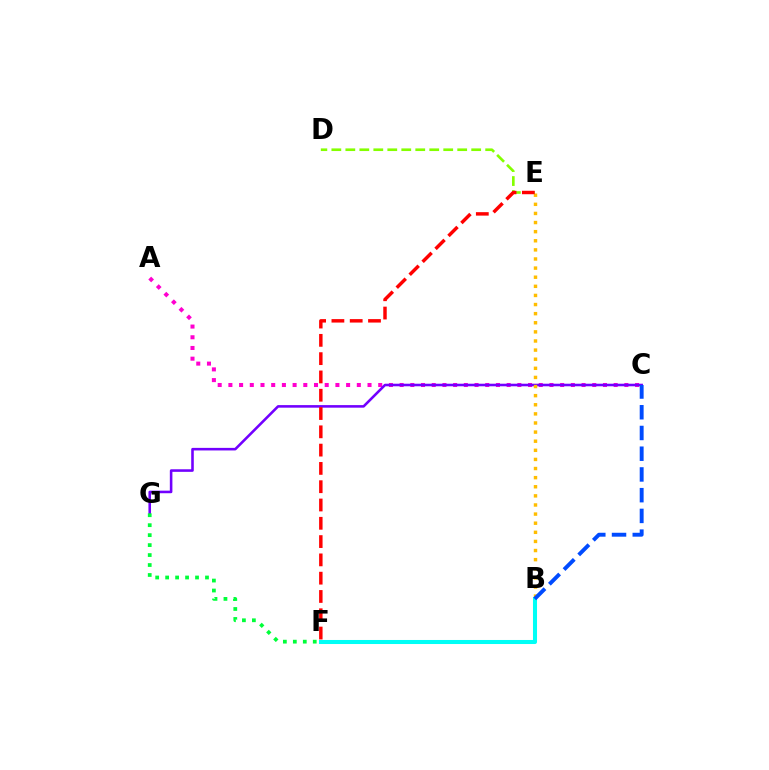{('A', 'C'): [{'color': '#ff00cf', 'line_style': 'dotted', 'thickness': 2.91}], ('D', 'E'): [{'color': '#84ff00', 'line_style': 'dashed', 'thickness': 1.9}], ('C', 'G'): [{'color': '#7200ff', 'line_style': 'solid', 'thickness': 1.85}], ('B', 'E'): [{'color': '#ffbd00', 'line_style': 'dotted', 'thickness': 2.48}], ('B', 'F'): [{'color': '#00fff6', 'line_style': 'solid', 'thickness': 2.91}], ('E', 'F'): [{'color': '#ff0000', 'line_style': 'dashed', 'thickness': 2.49}], ('B', 'C'): [{'color': '#004bff', 'line_style': 'dashed', 'thickness': 2.82}], ('F', 'G'): [{'color': '#00ff39', 'line_style': 'dotted', 'thickness': 2.71}]}